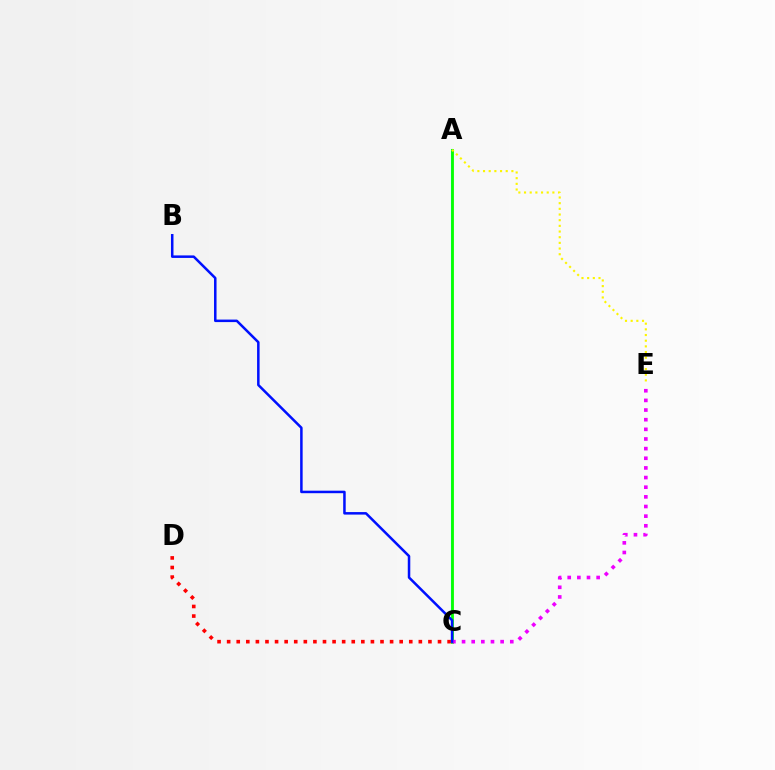{('C', 'D'): [{'color': '#ff0000', 'line_style': 'dotted', 'thickness': 2.6}], ('A', 'C'): [{'color': '#00fff6', 'line_style': 'solid', 'thickness': 1.51}, {'color': '#08ff00', 'line_style': 'solid', 'thickness': 2.02}], ('A', 'E'): [{'color': '#fcf500', 'line_style': 'dotted', 'thickness': 1.54}], ('C', 'E'): [{'color': '#ee00ff', 'line_style': 'dotted', 'thickness': 2.62}], ('B', 'C'): [{'color': '#0010ff', 'line_style': 'solid', 'thickness': 1.81}]}